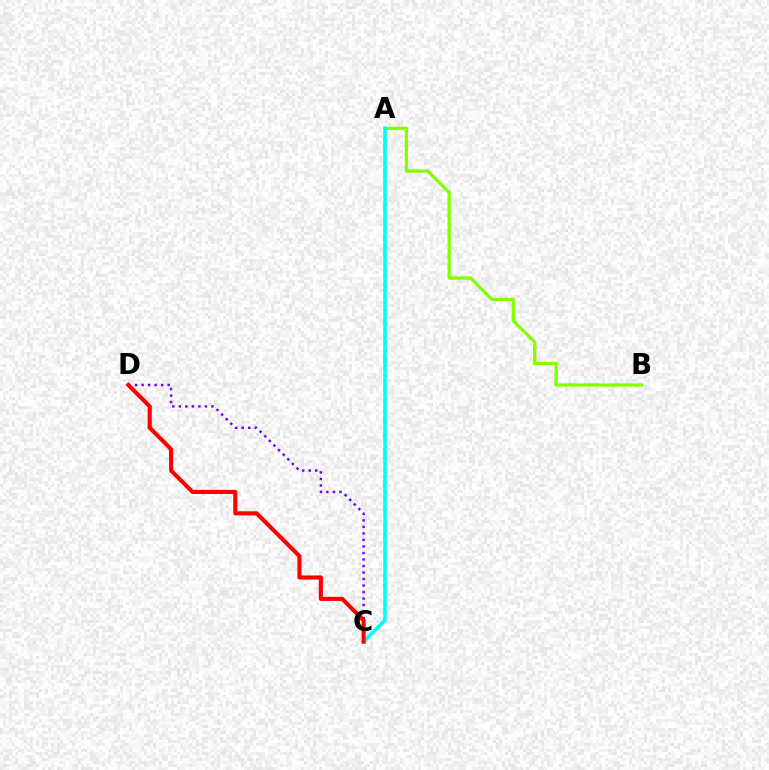{('C', 'D'): [{'color': '#7200ff', 'line_style': 'dotted', 'thickness': 1.77}, {'color': '#ff0000', 'line_style': 'solid', 'thickness': 2.95}], ('A', 'B'): [{'color': '#84ff00', 'line_style': 'solid', 'thickness': 2.35}], ('A', 'C'): [{'color': '#00fff6', 'line_style': 'solid', 'thickness': 2.62}]}